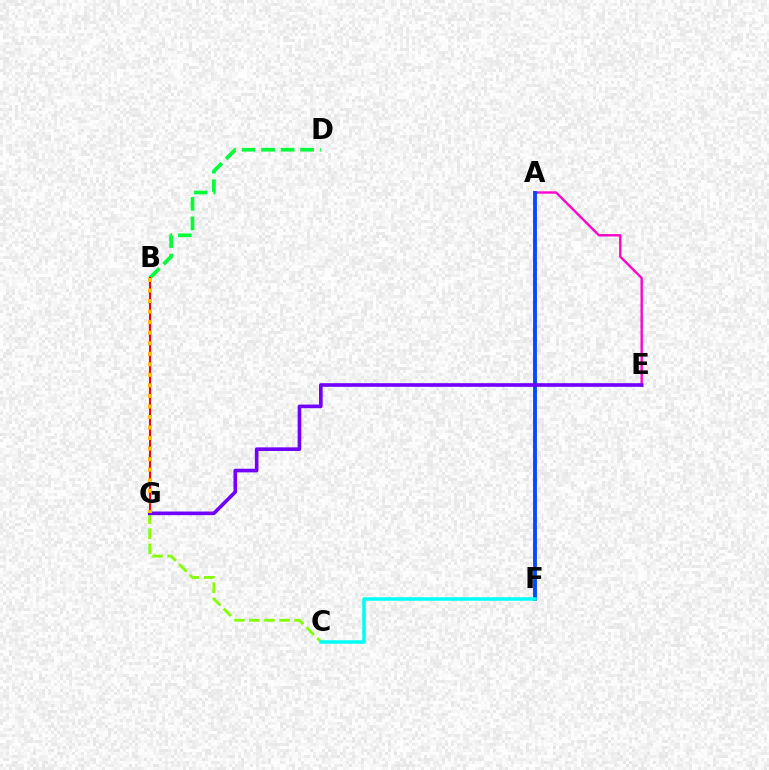{('A', 'E'): [{'color': '#ff00cf', 'line_style': 'solid', 'thickness': 1.7}], ('B', 'D'): [{'color': '#00ff39', 'line_style': 'dashed', 'thickness': 2.65}], ('A', 'F'): [{'color': '#004bff', 'line_style': 'solid', 'thickness': 2.77}], ('C', 'G'): [{'color': '#84ff00', 'line_style': 'dashed', 'thickness': 2.05}], ('B', 'G'): [{'color': '#ff0000', 'line_style': 'solid', 'thickness': 1.52}, {'color': '#ffbd00', 'line_style': 'dotted', 'thickness': 2.86}], ('C', 'F'): [{'color': '#00fff6', 'line_style': 'solid', 'thickness': 2.52}], ('E', 'G'): [{'color': '#7200ff', 'line_style': 'solid', 'thickness': 2.62}]}